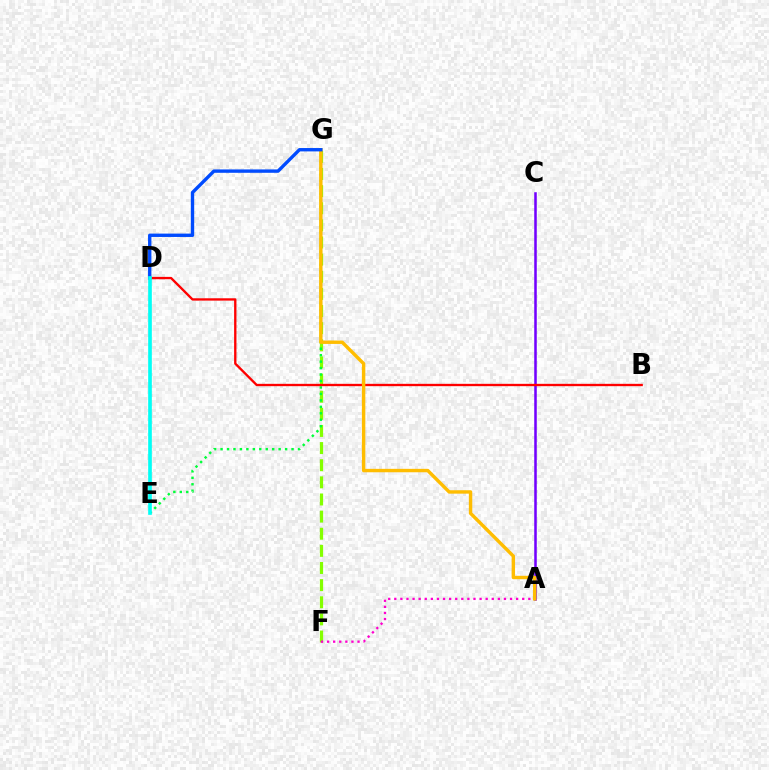{('F', 'G'): [{'color': '#84ff00', 'line_style': 'dashed', 'thickness': 2.33}], ('A', 'F'): [{'color': '#ff00cf', 'line_style': 'dotted', 'thickness': 1.66}], ('A', 'C'): [{'color': '#7200ff', 'line_style': 'solid', 'thickness': 1.83}], ('E', 'G'): [{'color': '#00ff39', 'line_style': 'dotted', 'thickness': 1.75}], ('B', 'D'): [{'color': '#ff0000', 'line_style': 'solid', 'thickness': 1.68}], ('A', 'G'): [{'color': '#ffbd00', 'line_style': 'solid', 'thickness': 2.46}], ('D', 'G'): [{'color': '#004bff', 'line_style': 'solid', 'thickness': 2.43}], ('D', 'E'): [{'color': '#00fff6', 'line_style': 'solid', 'thickness': 2.63}]}